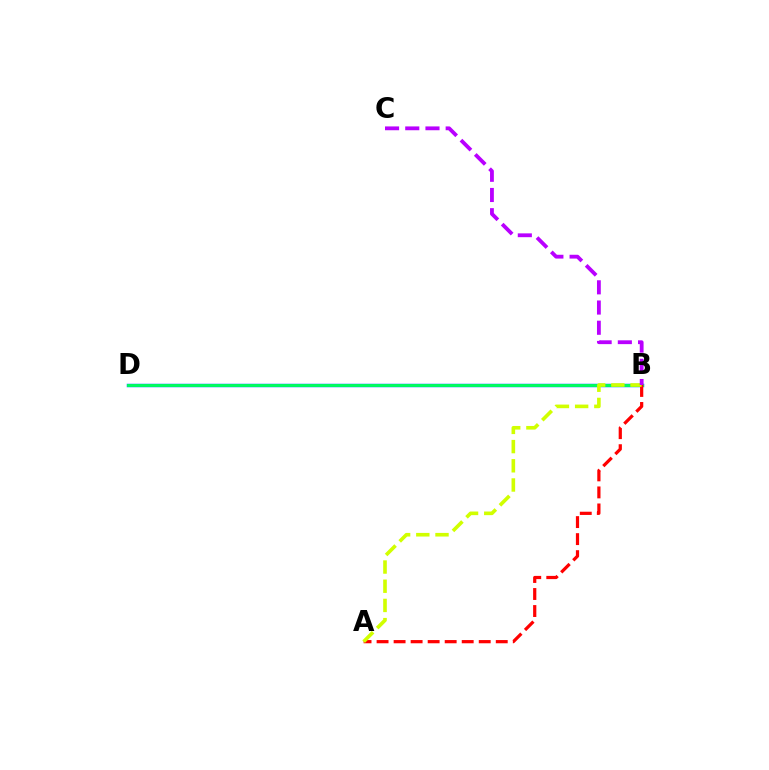{('B', 'D'): [{'color': '#0074ff', 'line_style': 'solid', 'thickness': 2.51}, {'color': '#00ff5c', 'line_style': 'solid', 'thickness': 2.06}], ('A', 'B'): [{'color': '#ff0000', 'line_style': 'dashed', 'thickness': 2.31}, {'color': '#d1ff00', 'line_style': 'dashed', 'thickness': 2.61}], ('B', 'C'): [{'color': '#b900ff', 'line_style': 'dashed', 'thickness': 2.75}]}